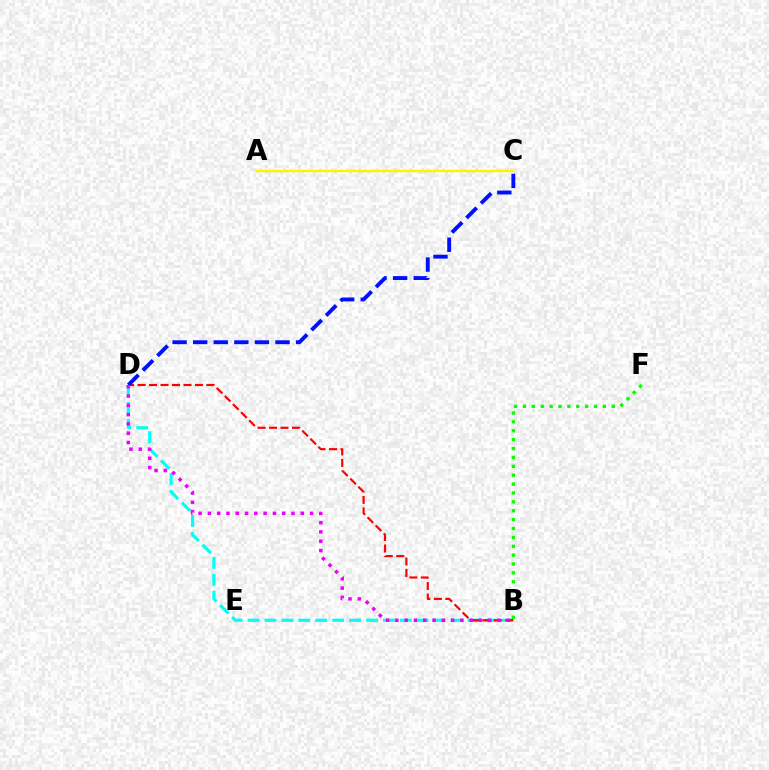{('B', 'D'): [{'color': '#00fff6', 'line_style': 'dashed', 'thickness': 2.3}, {'color': '#ff0000', 'line_style': 'dashed', 'thickness': 1.56}, {'color': '#ee00ff', 'line_style': 'dotted', 'thickness': 2.52}], ('C', 'D'): [{'color': '#0010ff', 'line_style': 'dashed', 'thickness': 2.8}], ('A', 'C'): [{'color': '#fcf500', 'line_style': 'solid', 'thickness': 1.8}], ('B', 'F'): [{'color': '#08ff00', 'line_style': 'dotted', 'thickness': 2.41}]}